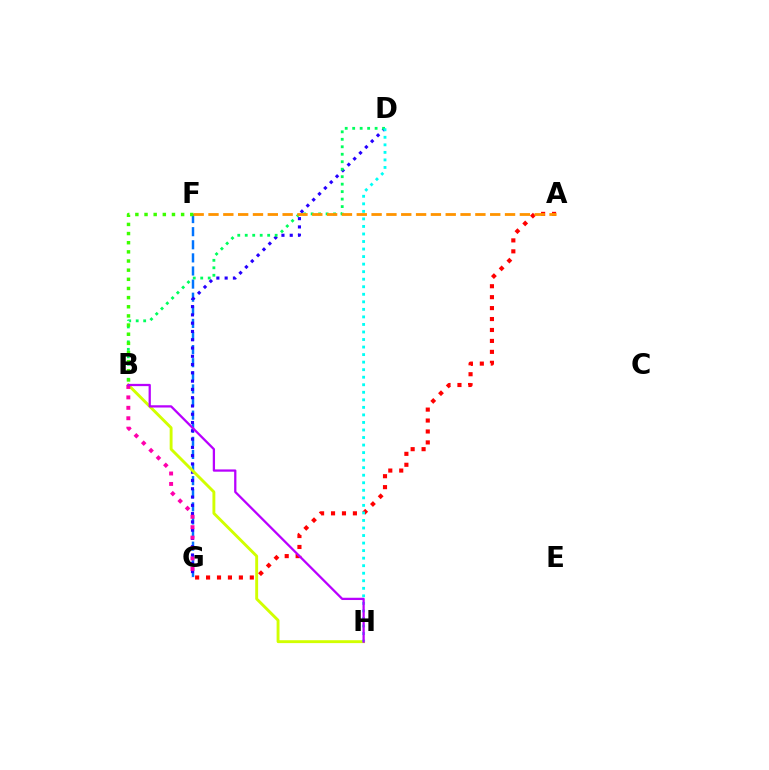{('F', 'G'): [{'color': '#0074ff', 'line_style': 'dashed', 'thickness': 1.78}], ('D', 'G'): [{'color': '#2500ff', 'line_style': 'dotted', 'thickness': 2.25}], ('B', 'H'): [{'color': '#d1ff00', 'line_style': 'solid', 'thickness': 2.08}, {'color': '#b900ff', 'line_style': 'solid', 'thickness': 1.63}], ('A', 'G'): [{'color': '#ff0000', 'line_style': 'dotted', 'thickness': 2.97}], ('B', 'G'): [{'color': '#ff00ac', 'line_style': 'dotted', 'thickness': 2.83}], ('B', 'D'): [{'color': '#00ff5c', 'line_style': 'dotted', 'thickness': 2.03}], ('B', 'F'): [{'color': '#3dff00', 'line_style': 'dotted', 'thickness': 2.49}], ('A', 'F'): [{'color': '#ff9400', 'line_style': 'dashed', 'thickness': 2.01}], ('D', 'H'): [{'color': '#00fff6', 'line_style': 'dotted', 'thickness': 2.05}]}